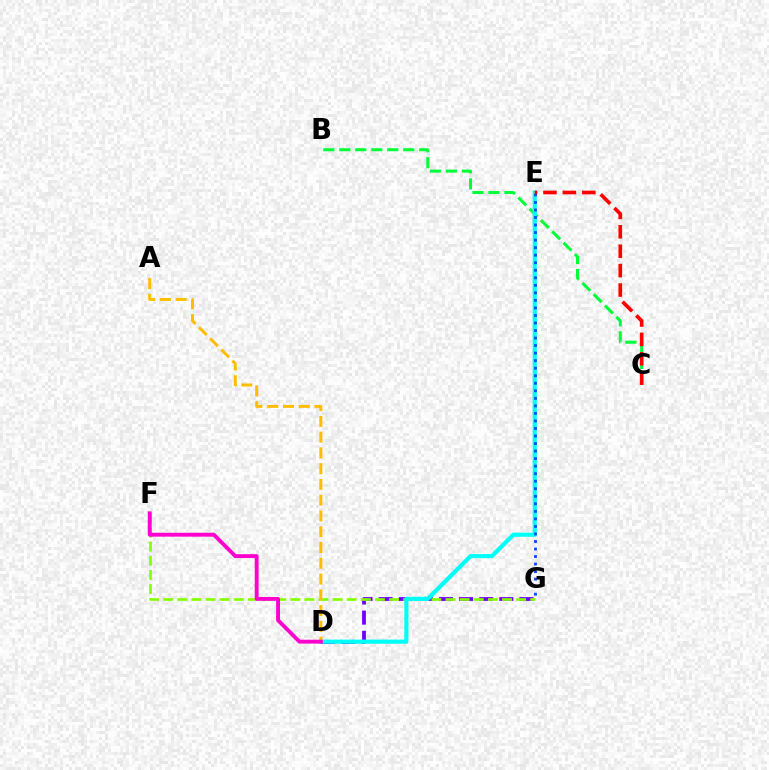{('D', 'G'): [{'color': '#7200ff', 'line_style': 'dashed', 'thickness': 2.73}], ('B', 'C'): [{'color': '#00ff39', 'line_style': 'dashed', 'thickness': 2.17}], ('F', 'G'): [{'color': '#84ff00', 'line_style': 'dashed', 'thickness': 1.92}], ('D', 'E'): [{'color': '#00fff6', 'line_style': 'solid', 'thickness': 3.0}], ('A', 'D'): [{'color': '#ffbd00', 'line_style': 'dashed', 'thickness': 2.14}], ('E', 'G'): [{'color': '#004bff', 'line_style': 'dotted', 'thickness': 2.05}], ('D', 'F'): [{'color': '#ff00cf', 'line_style': 'solid', 'thickness': 2.79}], ('C', 'E'): [{'color': '#ff0000', 'line_style': 'dashed', 'thickness': 2.64}]}